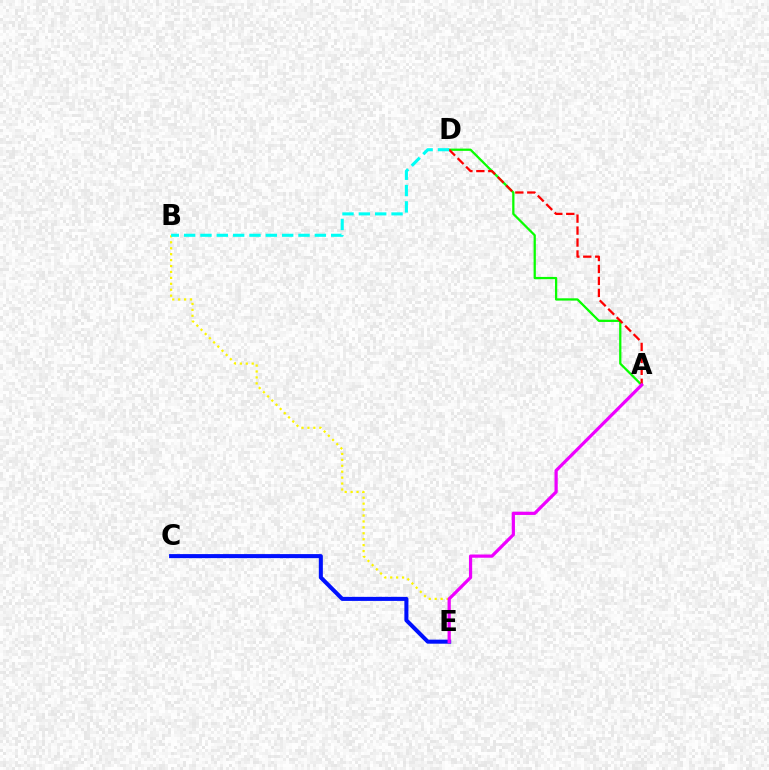{('A', 'D'): [{'color': '#08ff00', 'line_style': 'solid', 'thickness': 1.63}, {'color': '#ff0000', 'line_style': 'dashed', 'thickness': 1.62}], ('B', 'E'): [{'color': '#fcf500', 'line_style': 'dotted', 'thickness': 1.61}], ('C', 'E'): [{'color': '#0010ff', 'line_style': 'solid', 'thickness': 2.91}], ('B', 'D'): [{'color': '#00fff6', 'line_style': 'dashed', 'thickness': 2.22}], ('A', 'E'): [{'color': '#ee00ff', 'line_style': 'solid', 'thickness': 2.32}]}